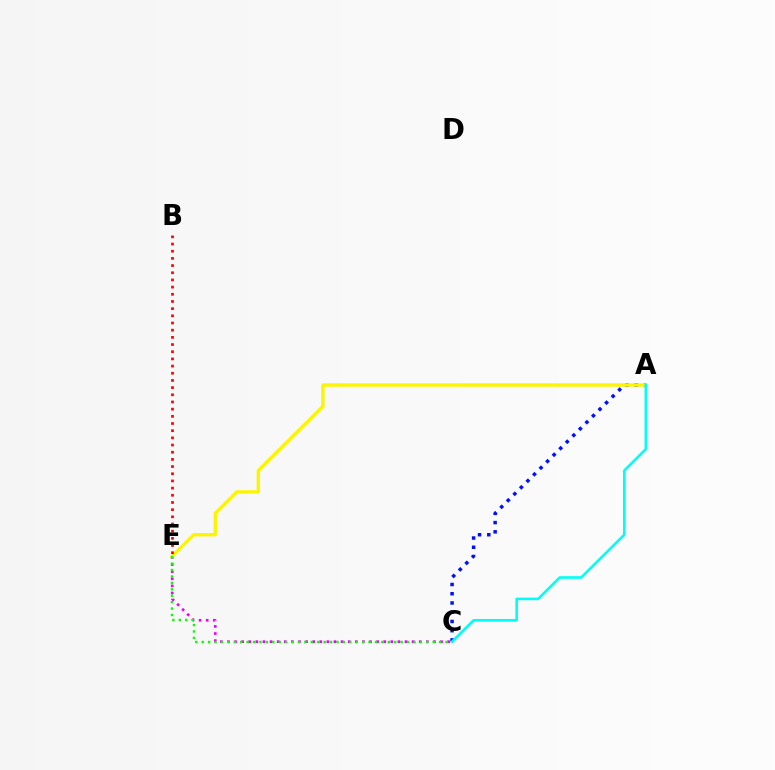{('C', 'E'): [{'color': '#ee00ff', 'line_style': 'dotted', 'thickness': 1.93}, {'color': '#08ff00', 'line_style': 'dotted', 'thickness': 1.74}], ('A', 'C'): [{'color': '#0010ff', 'line_style': 'dotted', 'thickness': 2.51}, {'color': '#00fff6', 'line_style': 'solid', 'thickness': 1.88}], ('A', 'E'): [{'color': '#fcf500', 'line_style': 'solid', 'thickness': 2.43}], ('B', 'E'): [{'color': '#ff0000', 'line_style': 'dotted', 'thickness': 1.95}]}